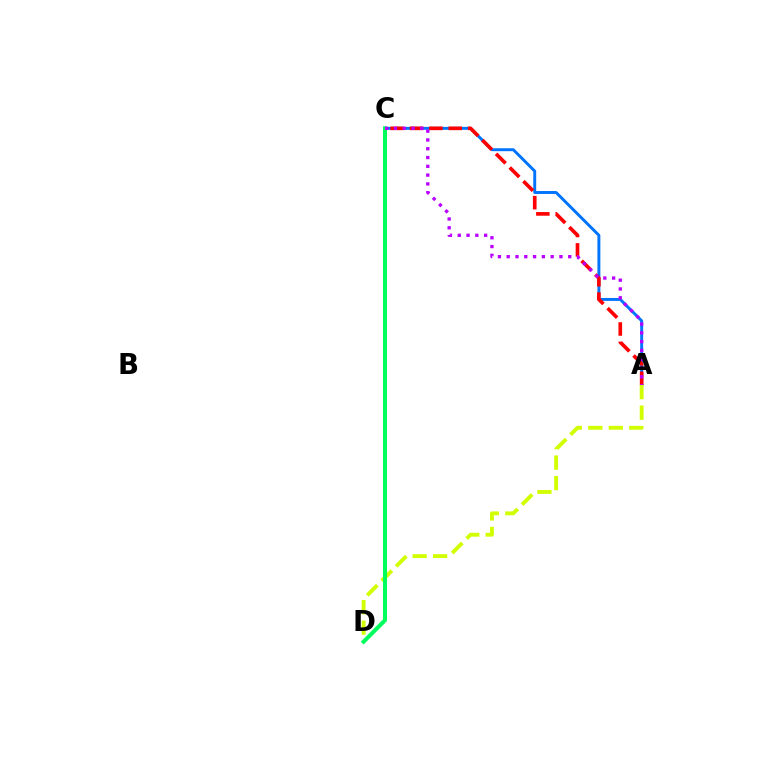{('A', 'C'): [{'color': '#0074ff', 'line_style': 'solid', 'thickness': 2.11}, {'color': '#ff0000', 'line_style': 'dashed', 'thickness': 2.63}, {'color': '#b900ff', 'line_style': 'dotted', 'thickness': 2.39}], ('A', 'D'): [{'color': '#d1ff00', 'line_style': 'dashed', 'thickness': 2.78}], ('C', 'D'): [{'color': '#00ff5c', 'line_style': 'solid', 'thickness': 2.9}]}